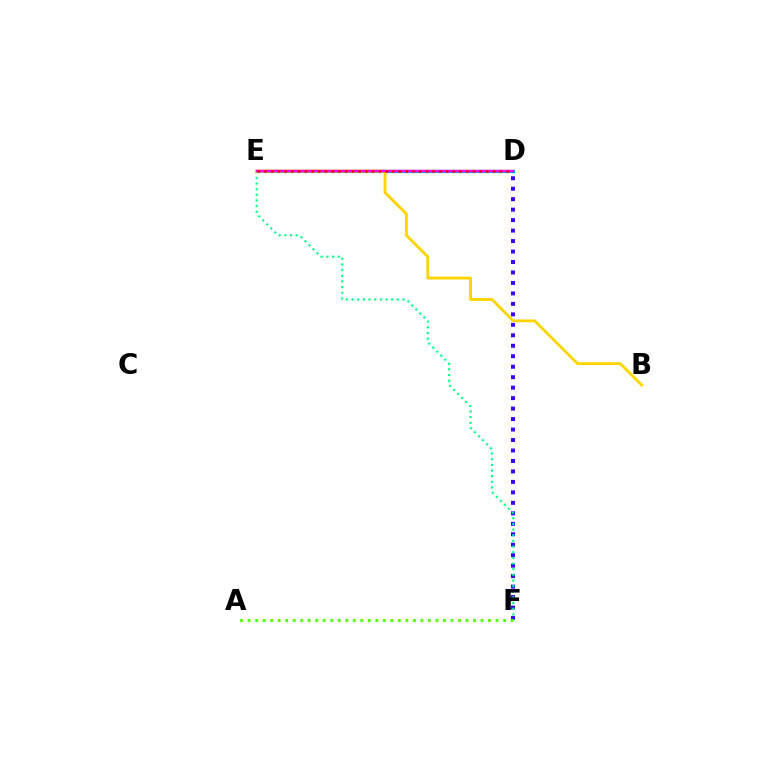{('D', 'F'): [{'color': '#3700ff', 'line_style': 'dotted', 'thickness': 2.85}], ('D', 'E'): [{'color': '#009eff', 'line_style': 'solid', 'thickness': 2.28}, {'color': '#ff00ed', 'line_style': 'solid', 'thickness': 1.72}, {'color': '#ff0000', 'line_style': 'dotted', 'thickness': 1.83}], ('E', 'F'): [{'color': '#00ff86', 'line_style': 'dotted', 'thickness': 1.54}], ('B', 'E'): [{'color': '#ffd500', 'line_style': 'solid', 'thickness': 2.05}], ('A', 'F'): [{'color': '#4fff00', 'line_style': 'dotted', 'thickness': 2.04}]}